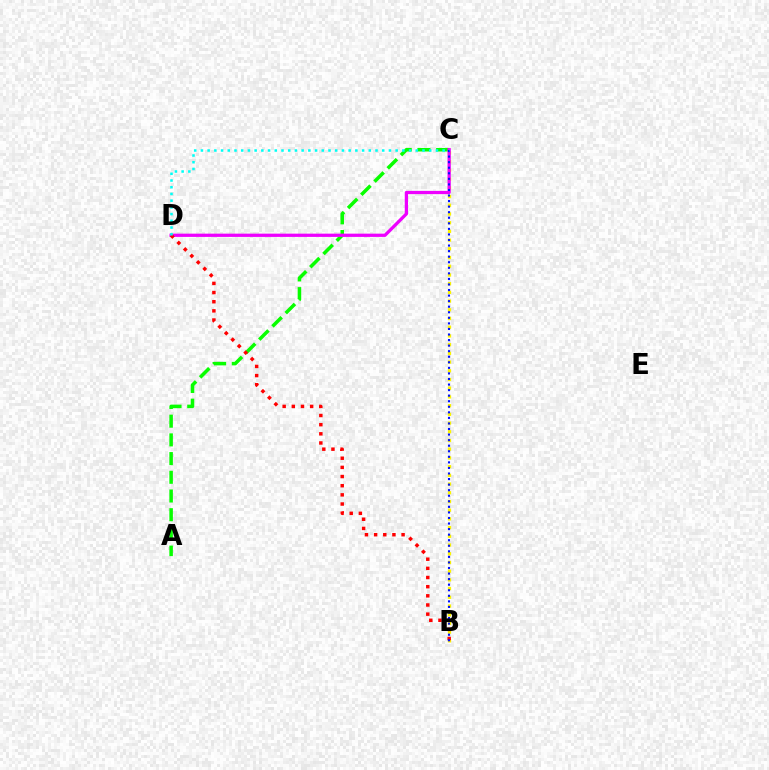{('B', 'C'): [{'color': '#fcf500', 'line_style': 'dotted', 'thickness': 2.37}, {'color': '#0010ff', 'line_style': 'dotted', 'thickness': 1.51}], ('A', 'C'): [{'color': '#08ff00', 'line_style': 'dashed', 'thickness': 2.54}], ('C', 'D'): [{'color': '#ee00ff', 'line_style': 'solid', 'thickness': 2.34}, {'color': '#00fff6', 'line_style': 'dotted', 'thickness': 1.82}], ('B', 'D'): [{'color': '#ff0000', 'line_style': 'dotted', 'thickness': 2.49}]}